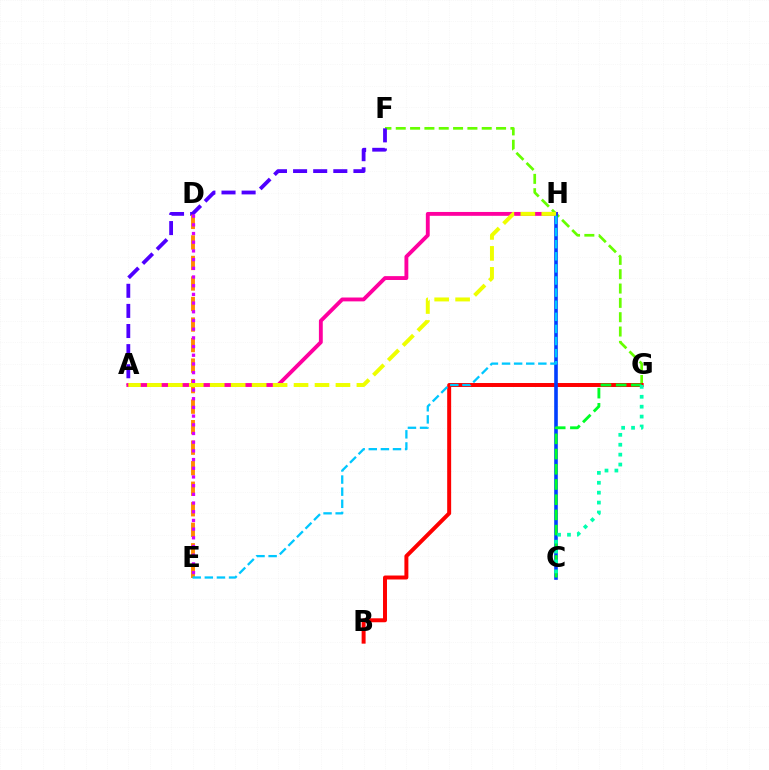{('F', 'G'): [{'color': '#66ff00', 'line_style': 'dashed', 'thickness': 1.95}], ('A', 'F'): [{'color': '#4f00ff', 'line_style': 'dashed', 'thickness': 2.73}], ('A', 'H'): [{'color': '#ff00a0', 'line_style': 'solid', 'thickness': 2.78}, {'color': '#eeff00', 'line_style': 'dashed', 'thickness': 2.85}], ('B', 'G'): [{'color': '#ff0000', 'line_style': 'solid', 'thickness': 2.86}], ('C', 'H'): [{'color': '#003fff', 'line_style': 'solid', 'thickness': 2.6}], ('C', 'G'): [{'color': '#00ff27', 'line_style': 'dashed', 'thickness': 2.06}, {'color': '#00ffaf', 'line_style': 'dotted', 'thickness': 2.69}], ('D', 'E'): [{'color': '#ff8800', 'line_style': 'dashed', 'thickness': 2.79}, {'color': '#d600ff', 'line_style': 'dotted', 'thickness': 2.36}], ('E', 'H'): [{'color': '#00c7ff', 'line_style': 'dashed', 'thickness': 1.64}]}